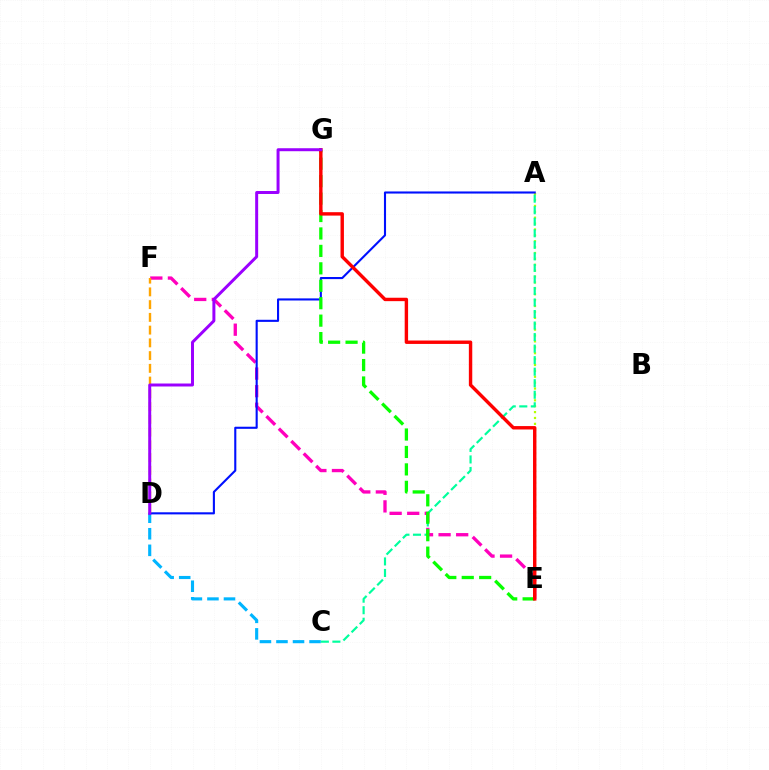{('A', 'E'): [{'color': '#b3ff00', 'line_style': 'dotted', 'thickness': 1.6}], ('C', 'D'): [{'color': '#00b5ff', 'line_style': 'dashed', 'thickness': 2.25}], ('E', 'F'): [{'color': '#ff00bd', 'line_style': 'dashed', 'thickness': 2.39}], ('A', 'C'): [{'color': '#00ff9d', 'line_style': 'dashed', 'thickness': 1.57}], ('A', 'D'): [{'color': '#0010ff', 'line_style': 'solid', 'thickness': 1.52}], ('E', 'G'): [{'color': '#08ff00', 'line_style': 'dashed', 'thickness': 2.37}, {'color': '#ff0000', 'line_style': 'solid', 'thickness': 2.45}], ('D', 'F'): [{'color': '#ffa500', 'line_style': 'dashed', 'thickness': 1.73}], ('D', 'G'): [{'color': '#9b00ff', 'line_style': 'solid', 'thickness': 2.15}]}